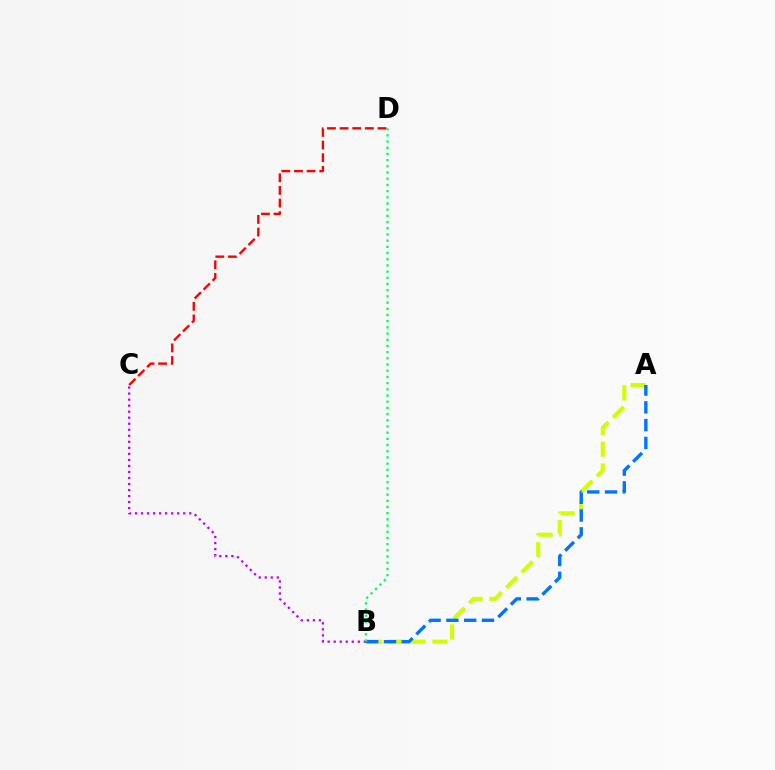{('A', 'B'): [{'color': '#d1ff00', 'line_style': 'dashed', 'thickness': 2.96}, {'color': '#0074ff', 'line_style': 'dashed', 'thickness': 2.42}], ('B', 'C'): [{'color': '#b900ff', 'line_style': 'dotted', 'thickness': 1.64}], ('B', 'D'): [{'color': '#00ff5c', 'line_style': 'dotted', 'thickness': 1.68}], ('C', 'D'): [{'color': '#ff0000', 'line_style': 'dashed', 'thickness': 1.72}]}